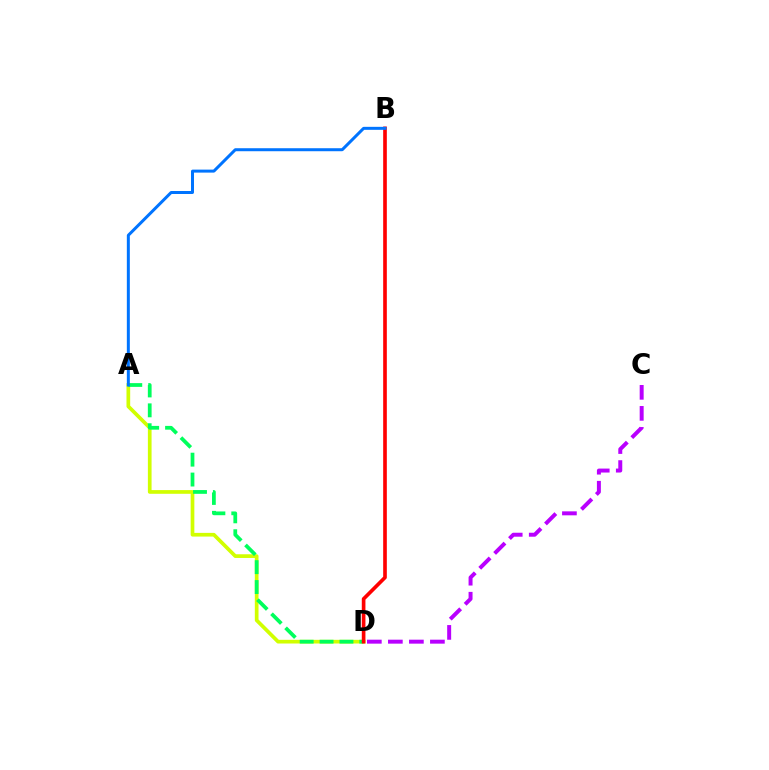{('A', 'D'): [{'color': '#d1ff00', 'line_style': 'solid', 'thickness': 2.66}, {'color': '#00ff5c', 'line_style': 'dashed', 'thickness': 2.7}], ('B', 'D'): [{'color': '#ff0000', 'line_style': 'solid', 'thickness': 2.63}], ('A', 'B'): [{'color': '#0074ff', 'line_style': 'solid', 'thickness': 2.16}], ('C', 'D'): [{'color': '#b900ff', 'line_style': 'dashed', 'thickness': 2.86}]}